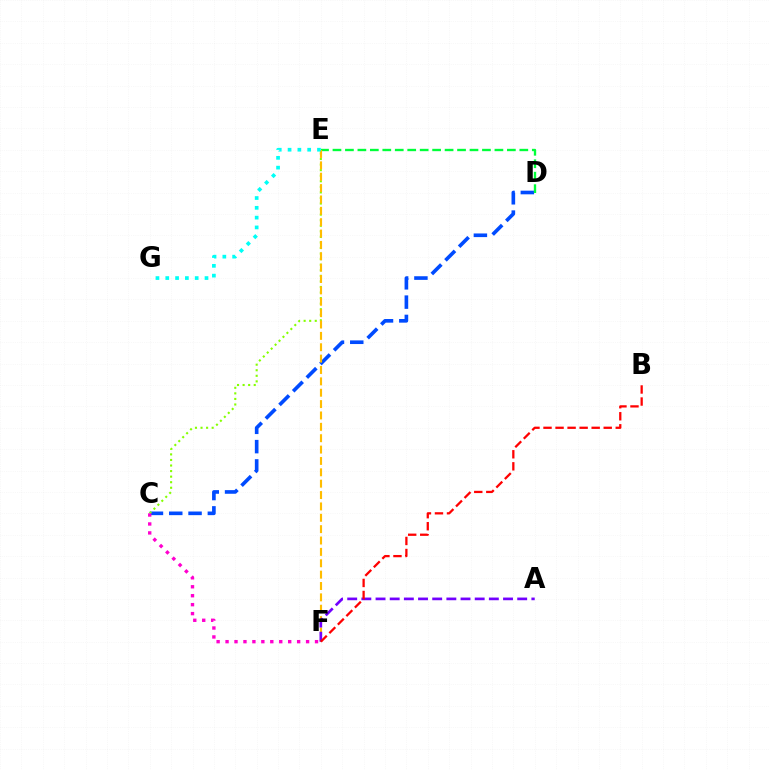{('C', 'D'): [{'color': '#004bff', 'line_style': 'dashed', 'thickness': 2.62}], ('D', 'E'): [{'color': '#00ff39', 'line_style': 'dashed', 'thickness': 1.69}], ('C', 'E'): [{'color': '#84ff00', 'line_style': 'dotted', 'thickness': 1.51}], ('C', 'F'): [{'color': '#ff00cf', 'line_style': 'dotted', 'thickness': 2.43}], ('E', 'F'): [{'color': '#ffbd00', 'line_style': 'dashed', 'thickness': 1.54}], ('A', 'F'): [{'color': '#7200ff', 'line_style': 'dashed', 'thickness': 1.92}], ('B', 'F'): [{'color': '#ff0000', 'line_style': 'dashed', 'thickness': 1.64}], ('E', 'G'): [{'color': '#00fff6', 'line_style': 'dotted', 'thickness': 2.66}]}